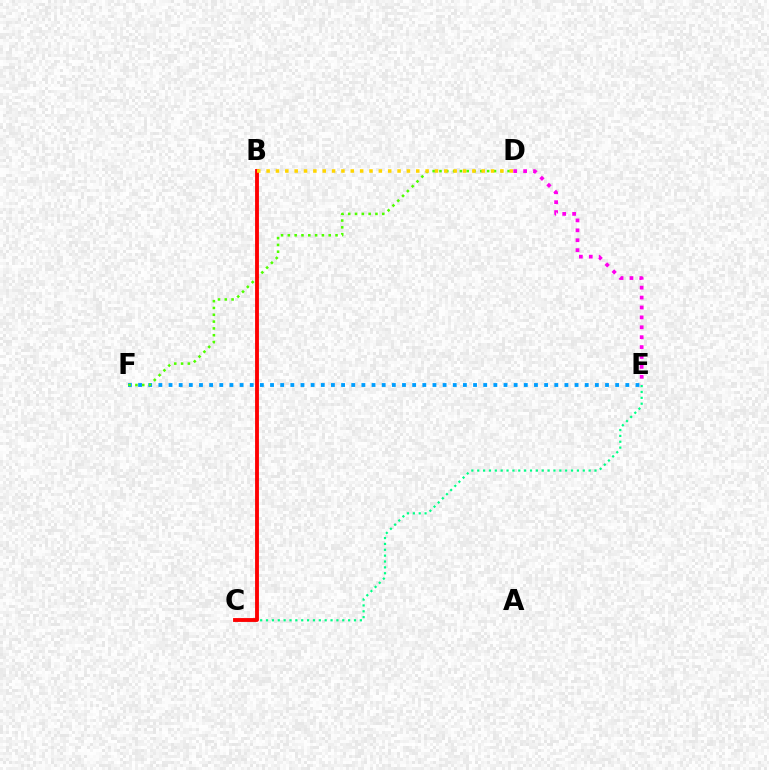{('E', 'F'): [{'color': '#009eff', 'line_style': 'dotted', 'thickness': 2.76}], ('B', 'C'): [{'color': '#3700ff', 'line_style': 'dotted', 'thickness': 1.68}, {'color': '#ff0000', 'line_style': 'solid', 'thickness': 2.77}], ('D', 'E'): [{'color': '#ff00ed', 'line_style': 'dotted', 'thickness': 2.69}], ('D', 'F'): [{'color': '#4fff00', 'line_style': 'dotted', 'thickness': 1.85}], ('C', 'E'): [{'color': '#00ff86', 'line_style': 'dotted', 'thickness': 1.59}], ('B', 'D'): [{'color': '#ffd500', 'line_style': 'dotted', 'thickness': 2.54}]}